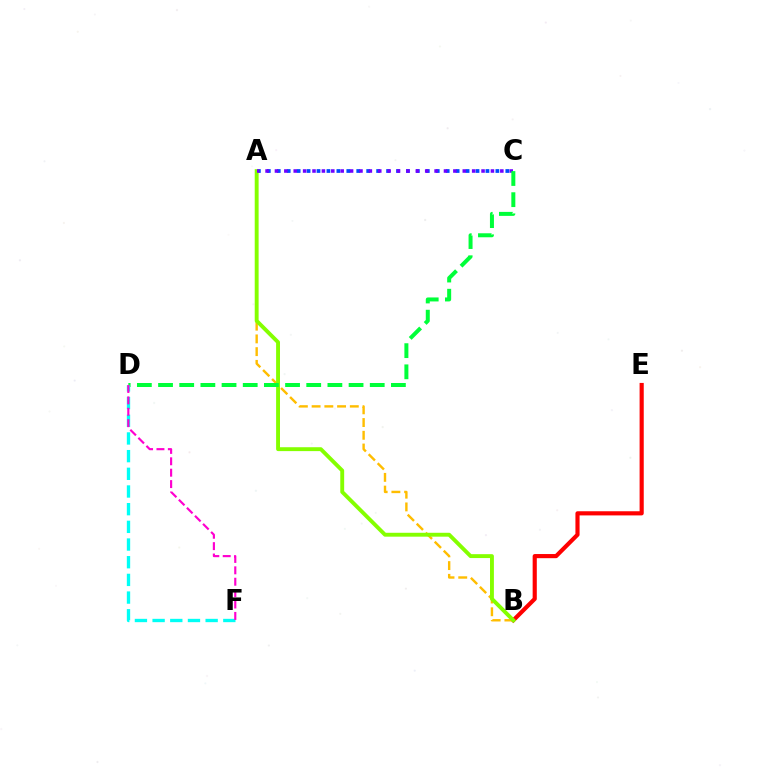{('B', 'E'): [{'color': '#ff0000', 'line_style': 'solid', 'thickness': 2.99}], ('A', 'C'): [{'color': '#004bff', 'line_style': 'dotted', 'thickness': 2.7}, {'color': '#7200ff', 'line_style': 'dotted', 'thickness': 2.55}], ('A', 'B'): [{'color': '#ffbd00', 'line_style': 'dashed', 'thickness': 1.73}, {'color': '#84ff00', 'line_style': 'solid', 'thickness': 2.8}], ('C', 'D'): [{'color': '#00ff39', 'line_style': 'dashed', 'thickness': 2.88}], ('D', 'F'): [{'color': '#00fff6', 'line_style': 'dashed', 'thickness': 2.4}, {'color': '#ff00cf', 'line_style': 'dashed', 'thickness': 1.55}]}